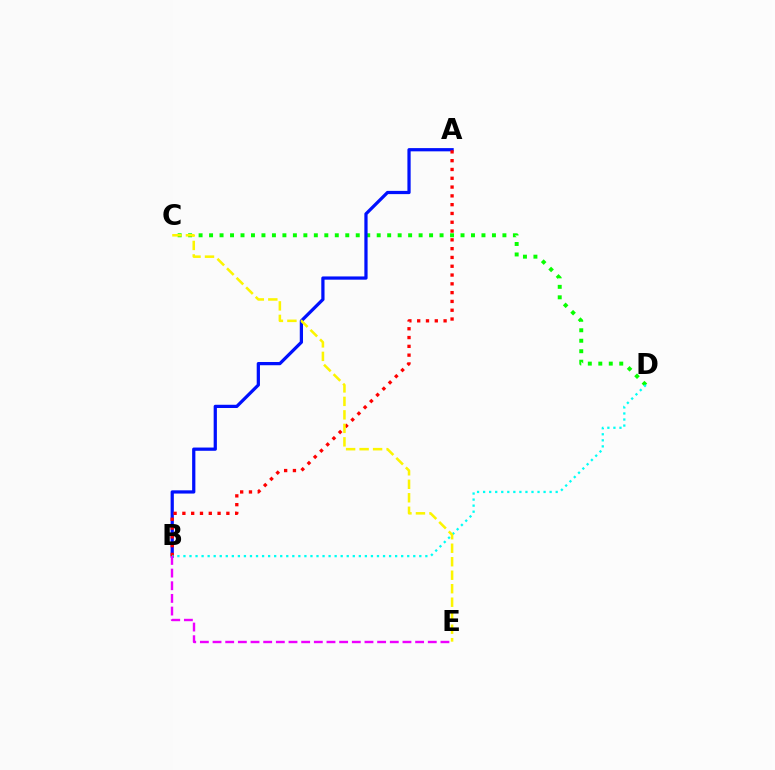{('C', 'D'): [{'color': '#08ff00', 'line_style': 'dotted', 'thickness': 2.85}], ('A', 'B'): [{'color': '#0010ff', 'line_style': 'solid', 'thickness': 2.33}, {'color': '#ff0000', 'line_style': 'dotted', 'thickness': 2.39}], ('B', 'D'): [{'color': '#00fff6', 'line_style': 'dotted', 'thickness': 1.64}], ('C', 'E'): [{'color': '#fcf500', 'line_style': 'dashed', 'thickness': 1.83}], ('B', 'E'): [{'color': '#ee00ff', 'line_style': 'dashed', 'thickness': 1.72}]}